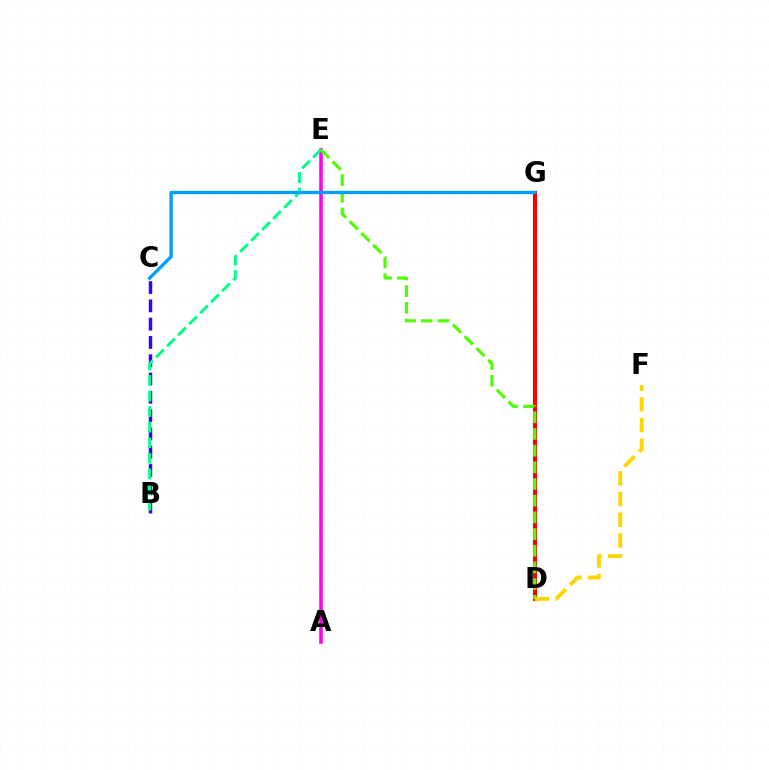{('B', 'C'): [{'color': '#3700ff', 'line_style': 'dashed', 'thickness': 2.49}], ('D', 'G'): [{'color': '#ff0000', 'line_style': 'solid', 'thickness': 2.95}], ('A', 'E'): [{'color': '#ff00ed', 'line_style': 'solid', 'thickness': 2.58}], ('B', 'E'): [{'color': '#00ff86', 'line_style': 'dashed', 'thickness': 2.12}], ('D', 'E'): [{'color': '#4fff00', 'line_style': 'dashed', 'thickness': 2.27}], ('D', 'F'): [{'color': '#ffd500', 'line_style': 'dashed', 'thickness': 2.81}], ('C', 'G'): [{'color': '#009eff', 'line_style': 'solid', 'thickness': 2.4}]}